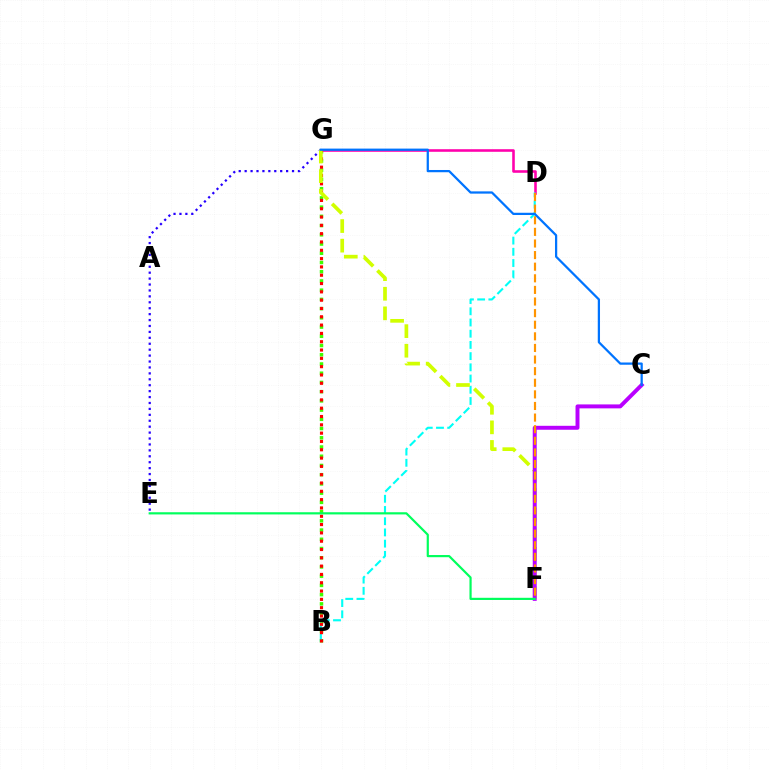{('B', 'G'): [{'color': '#3dff00', 'line_style': 'dotted', 'thickness': 2.51}, {'color': '#ff0000', 'line_style': 'dotted', 'thickness': 2.26}], ('D', 'G'): [{'color': '#ff00ac', 'line_style': 'solid', 'thickness': 1.86}], ('B', 'D'): [{'color': '#00fff6', 'line_style': 'dashed', 'thickness': 1.52}], ('E', 'G'): [{'color': '#2500ff', 'line_style': 'dotted', 'thickness': 1.61}], ('F', 'G'): [{'color': '#d1ff00', 'line_style': 'dashed', 'thickness': 2.66}], ('C', 'F'): [{'color': '#b900ff', 'line_style': 'solid', 'thickness': 2.84}], ('D', 'F'): [{'color': '#ff9400', 'line_style': 'dashed', 'thickness': 1.58}], ('E', 'F'): [{'color': '#00ff5c', 'line_style': 'solid', 'thickness': 1.57}], ('C', 'G'): [{'color': '#0074ff', 'line_style': 'solid', 'thickness': 1.62}]}